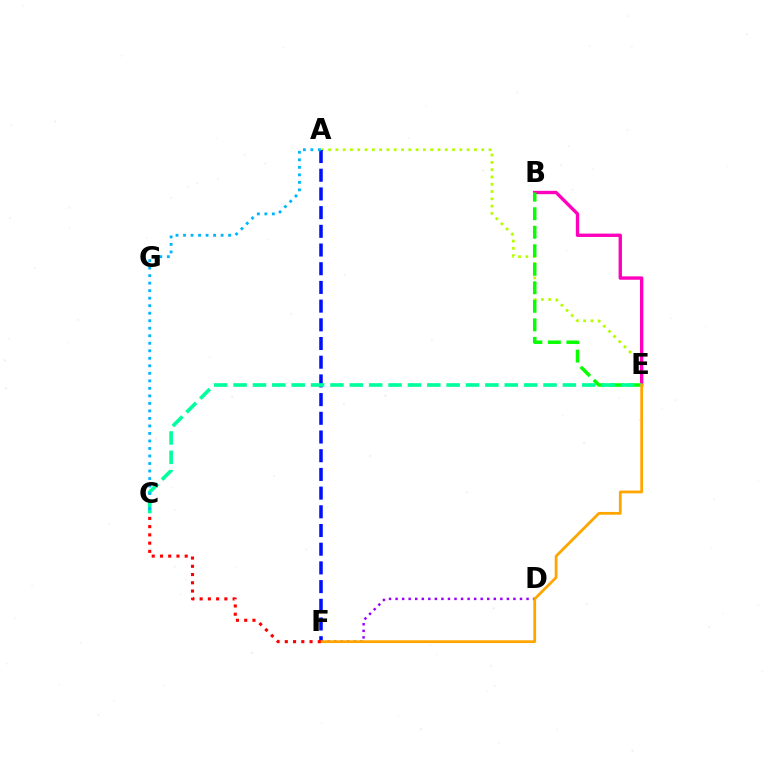{('A', 'E'): [{'color': '#b3ff00', 'line_style': 'dotted', 'thickness': 1.98}], ('D', 'F'): [{'color': '#9b00ff', 'line_style': 'dotted', 'thickness': 1.78}], ('B', 'E'): [{'color': '#ff00bd', 'line_style': 'solid', 'thickness': 2.42}, {'color': '#08ff00', 'line_style': 'dashed', 'thickness': 2.52}], ('A', 'F'): [{'color': '#0010ff', 'line_style': 'dashed', 'thickness': 2.54}], ('C', 'E'): [{'color': '#00ff9d', 'line_style': 'dashed', 'thickness': 2.63}], ('E', 'F'): [{'color': '#ffa500', 'line_style': 'solid', 'thickness': 1.99}], ('A', 'C'): [{'color': '#00b5ff', 'line_style': 'dotted', 'thickness': 2.04}], ('C', 'F'): [{'color': '#ff0000', 'line_style': 'dotted', 'thickness': 2.24}]}